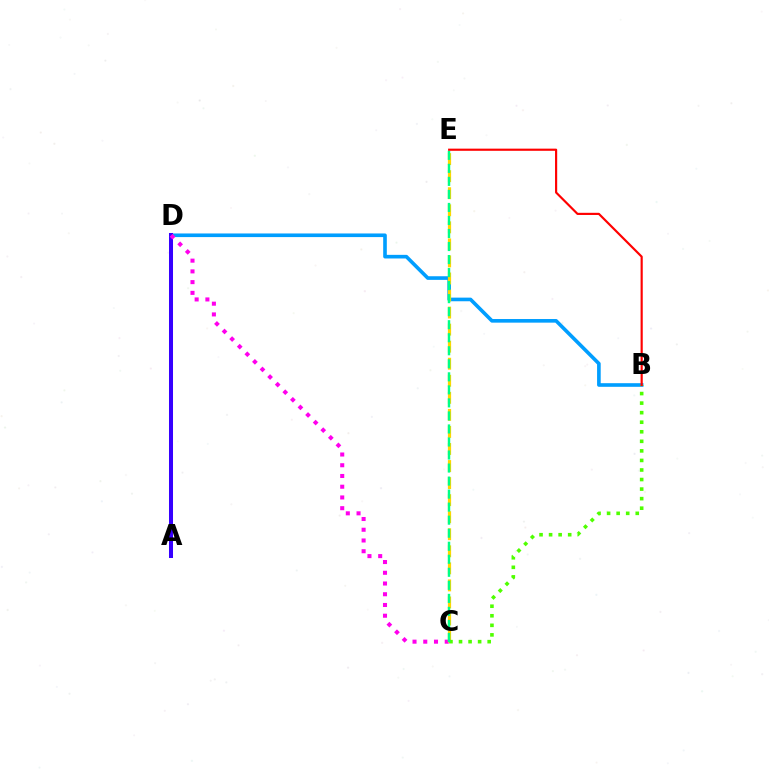{('B', 'D'): [{'color': '#009eff', 'line_style': 'solid', 'thickness': 2.61}], ('A', 'D'): [{'color': '#3700ff', 'line_style': 'solid', 'thickness': 2.89}], ('C', 'D'): [{'color': '#ff00ed', 'line_style': 'dotted', 'thickness': 2.92}], ('C', 'E'): [{'color': '#ffd500', 'line_style': 'dashed', 'thickness': 2.32}, {'color': '#00ff86', 'line_style': 'dashed', 'thickness': 1.77}], ('B', 'C'): [{'color': '#4fff00', 'line_style': 'dotted', 'thickness': 2.6}], ('B', 'E'): [{'color': '#ff0000', 'line_style': 'solid', 'thickness': 1.56}]}